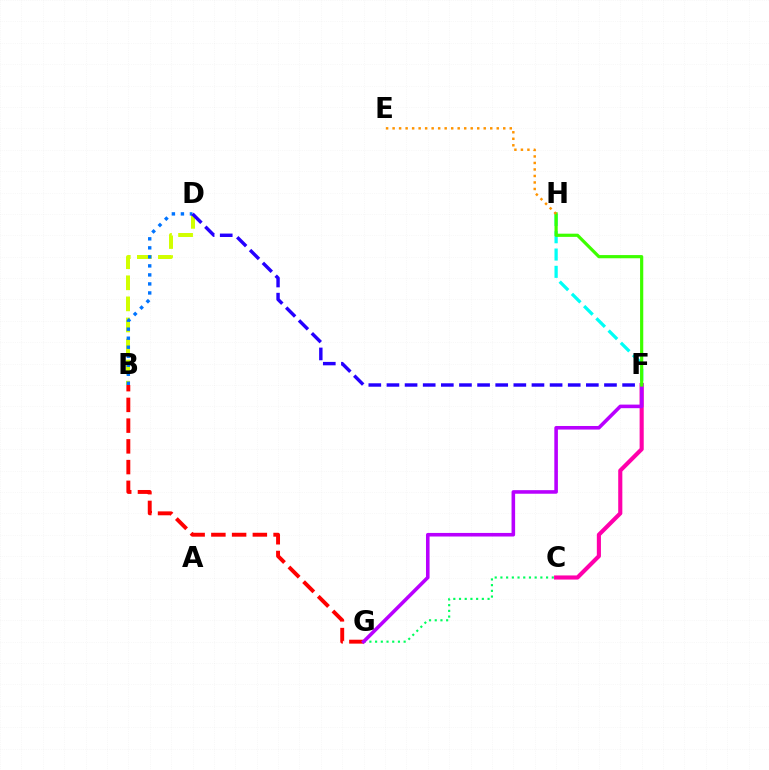{('B', 'D'): [{'color': '#d1ff00', 'line_style': 'dashed', 'thickness': 2.86}, {'color': '#0074ff', 'line_style': 'dotted', 'thickness': 2.45}], ('B', 'G'): [{'color': '#ff0000', 'line_style': 'dashed', 'thickness': 2.82}], ('C', 'G'): [{'color': '#00ff5c', 'line_style': 'dotted', 'thickness': 1.55}], ('C', 'F'): [{'color': '#ff00ac', 'line_style': 'solid', 'thickness': 2.96}], ('D', 'F'): [{'color': '#2500ff', 'line_style': 'dashed', 'thickness': 2.46}], ('F', 'G'): [{'color': '#b900ff', 'line_style': 'solid', 'thickness': 2.58}], ('F', 'H'): [{'color': '#00fff6', 'line_style': 'dashed', 'thickness': 2.35}, {'color': '#3dff00', 'line_style': 'solid', 'thickness': 2.3}], ('E', 'H'): [{'color': '#ff9400', 'line_style': 'dotted', 'thickness': 1.77}]}